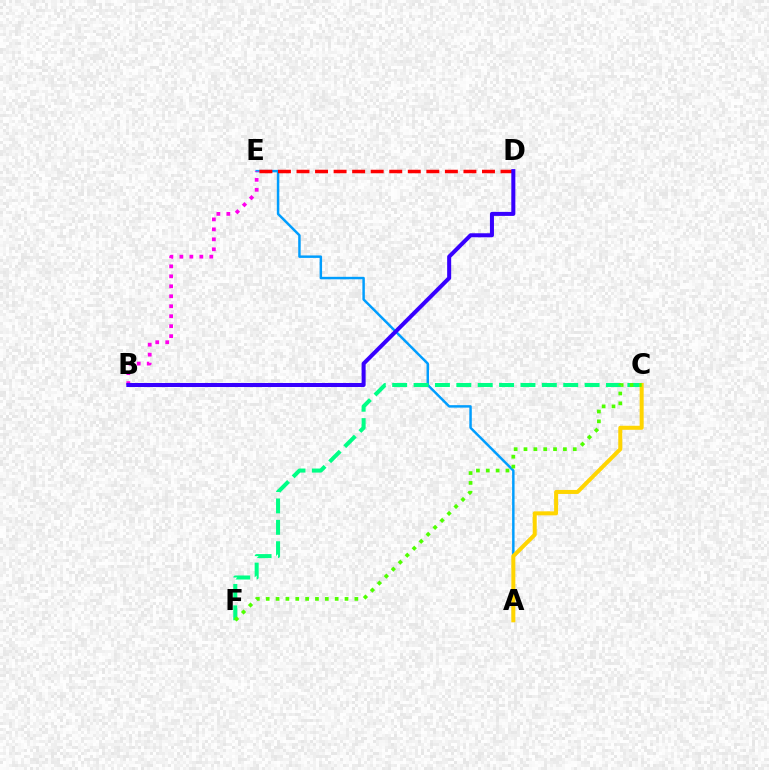{('A', 'E'): [{'color': '#009eff', 'line_style': 'solid', 'thickness': 1.78}], ('D', 'E'): [{'color': '#ff0000', 'line_style': 'dashed', 'thickness': 2.52}], ('C', 'F'): [{'color': '#00ff86', 'line_style': 'dashed', 'thickness': 2.9}, {'color': '#4fff00', 'line_style': 'dotted', 'thickness': 2.68}], ('B', 'E'): [{'color': '#ff00ed', 'line_style': 'dotted', 'thickness': 2.71}], ('A', 'C'): [{'color': '#ffd500', 'line_style': 'solid', 'thickness': 2.89}], ('B', 'D'): [{'color': '#3700ff', 'line_style': 'solid', 'thickness': 2.9}]}